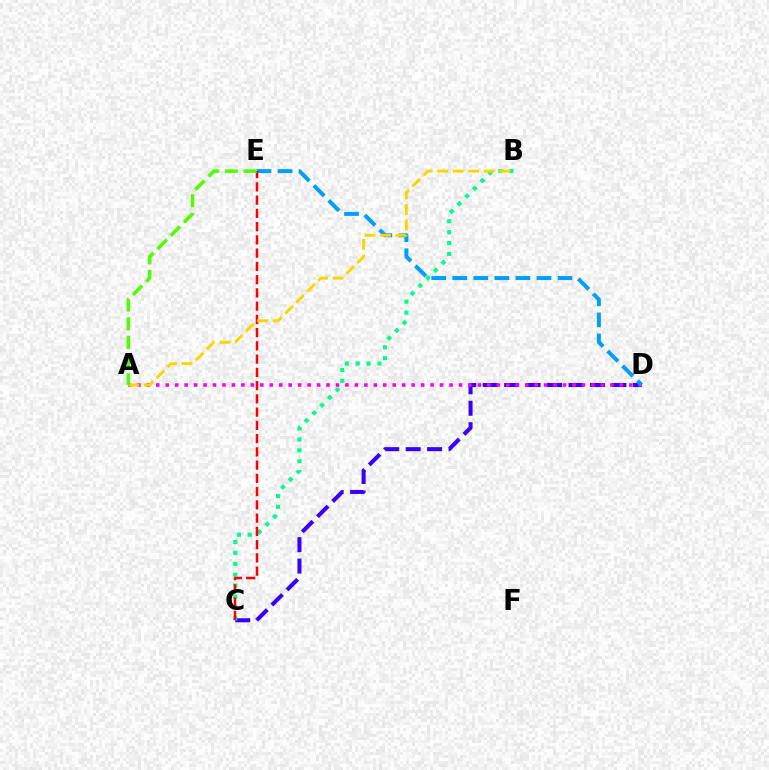{('C', 'D'): [{'color': '#3700ff', 'line_style': 'dashed', 'thickness': 2.91}], ('A', 'D'): [{'color': '#ff00ed', 'line_style': 'dotted', 'thickness': 2.57}], ('B', 'C'): [{'color': '#00ff86', 'line_style': 'dotted', 'thickness': 2.96}], ('D', 'E'): [{'color': '#009eff', 'line_style': 'dashed', 'thickness': 2.86}], ('C', 'E'): [{'color': '#ff0000', 'line_style': 'dashed', 'thickness': 1.8}], ('A', 'B'): [{'color': '#ffd500', 'line_style': 'dashed', 'thickness': 2.11}], ('A', 'E'): [{'color': '#4fff00', 'line_style': 'dashed', 'thickness': 2.54}]}